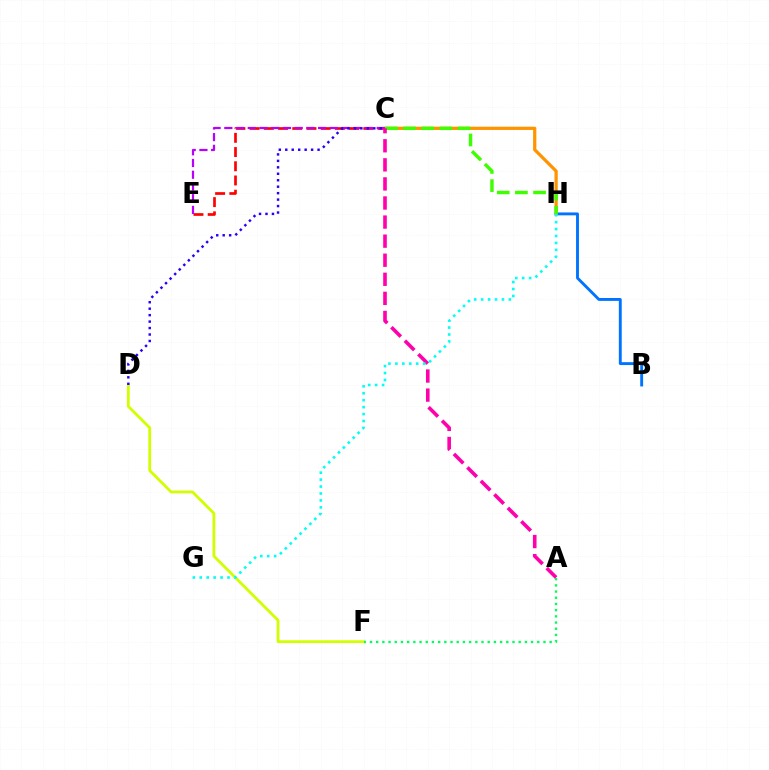{('B', 'H'): [{'color': '#0074ff', 'line_style': 'solid', 'thickness': 2.08}], ('C', 'E'): [{'color': '#ff0000', 'line_style': 'dashed', 'thickness': 1.93}, {'color': '#b900ff', 'line_style': 'dashed', 'thickness': 1.59}], ('C', 'H'): [{'color': '#ff9400', 'line_style': 'solid', 'thickness': 2.33}, {'color': '#3dff00', 'line_style': 'dashed', 'thickness': 2.47}], ('D', 'F'): [{'color': '#d1ff00', 'line_style': 'solid', 'thickness': 2.01}], ('A', 'C'): [{'color': '#ff00ac', 'line_style': 'dashed', 'thickness': 2.59}], ('A', 'F'): [{'color': '#00ff5c', 'line_style': 'dotted', 'thickness': 1.68}], ('C', 'D'): [{'color': '#2500ff', 'line_style': 'dotted', 'thickness': 1.75}], ('G', 'H'): [{'color': '#00fff6', 'line_style': 'dotted', 'thickness': 1.88}]}